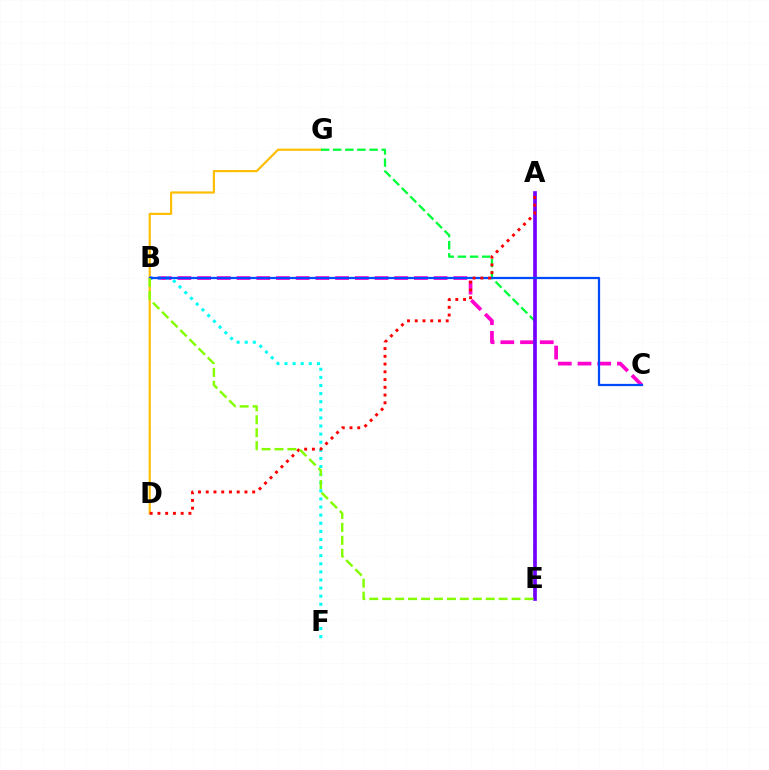{('D', 'G'): [{'color': '#ffbd00', 'line_style': 'solid', 'thickness': 1.55}], ('B', 'C'): [{'color': '#ff00cf', 'line_style': 'dashed', 'thickness': 2.68}, {'color': '#004bff', 'line_style': 'solid', 'thickness': 1.62}], ('B', 'F'): [{'color': '#00fff6', 'line_style': 'dotted', 'thickness': 2.2}], ('E', 'G'): [{'color': '#00ff39', 'line_style': 'dashed', 'thickness': 1.65}], ('A', 'E'): [{'color': '#7200ff', 'line_style': 'solid', 'thickness': 2.64}], ('A', 'D'): [{'color': '#ff0000', 'line_style': 'dotted', 'thickness': 2.1}], ('B', 'E'): [{'color': '#84ff00', 'line_style': 'dashed', 'thickness': 1.76}]}